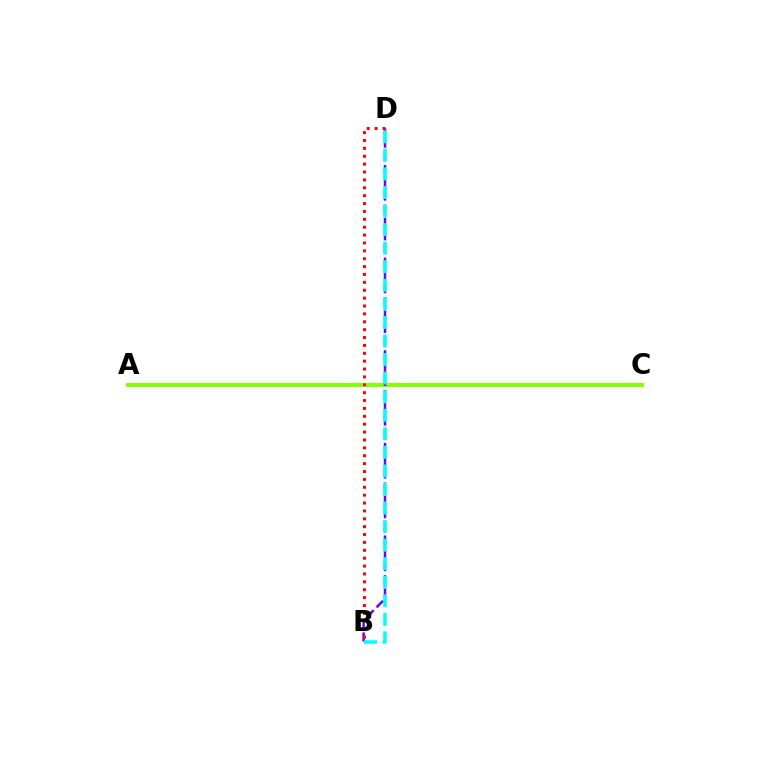{('A', 'C'): [{'color': '#84ff00', 'line_style': 'solid', 'thickness': 2.85}], ('B', 'D'): [{'color': '#7200ff', 'line_style': 'dashed', 'thickness': 1.8}, {'color': '#00fff6', 'line_style': 'dashed', 'thickness': 2.52}, {'color': '#ff0000', 'line_style': 'dotted', 'thickness': 2.14}]}